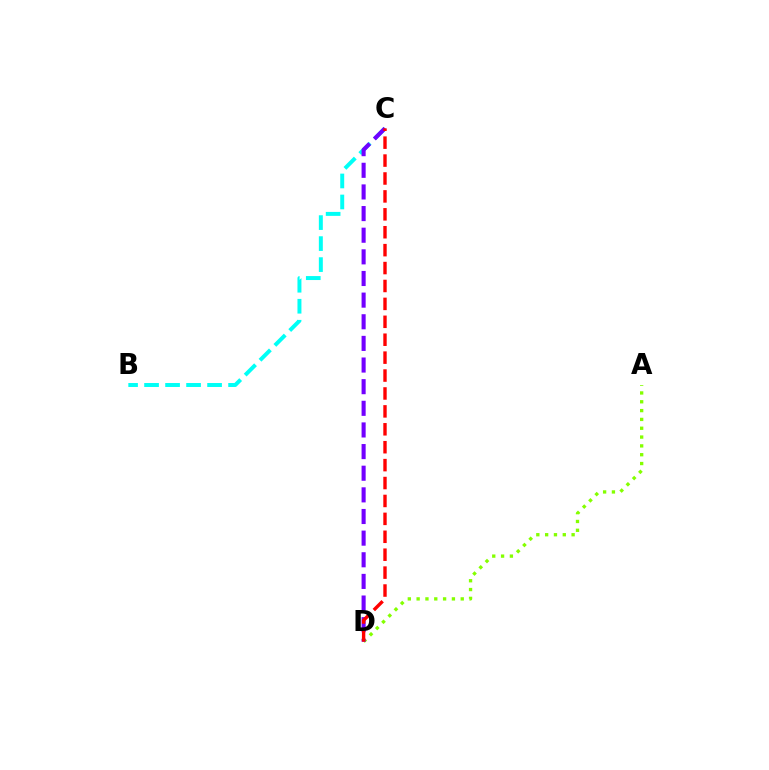{('B', 'C'): [{'color': '#00fff6', 'line_style': 'dashed', 'thickness': 2.85}], ('A', 'D'): [{'color': '#84ff00', 'line_style': 'dotted', 'thickness': 2.4}], ('C', 'D'): [{'color': '#7200ff', 'line_style': 'dashed', 'thickness': 2.94}, {'color': '#ff0000', 'line_style': 'dashed', 'thickness': 2.43}]}